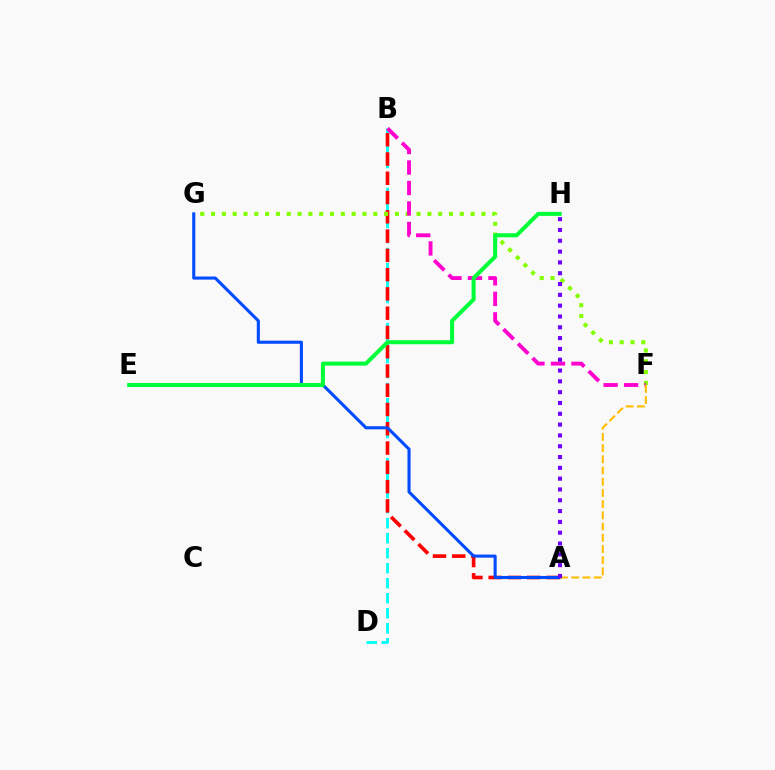{('B', 'D'): [{'color': '#00fff6', 'line_style': 'dashed', 'thickness': 2.04}], ('A', 'B'): [{'color': '#ff0000', 'line_style': 'dashed', 'thickness': 2.62}], ('F', 'G'): [{'color': '#84ff00', 'line_style': 'dotted', 'thickness': 2.94}], ('B', 'F'): [{'color': '#ff00cf', 'line_style': 'dashed', 'thickness': 2.78}], ('A', 'G'): [{'color': '#004bff', 'line_style': 'solid', 'thickness': 2.22}], ('A', 'F'): [{'color': '#ffbd00', 'line_style': 'dashed', 'thickness': 1.52}], ('E', 'H'): [{'color': '#00ff39', 'line_style': 'solid', 'thickness': 2.9}], ('A', 'H'): [{'color': '#7200ff', 'line_style': 'dotted', 'thickness': 2.94}]}